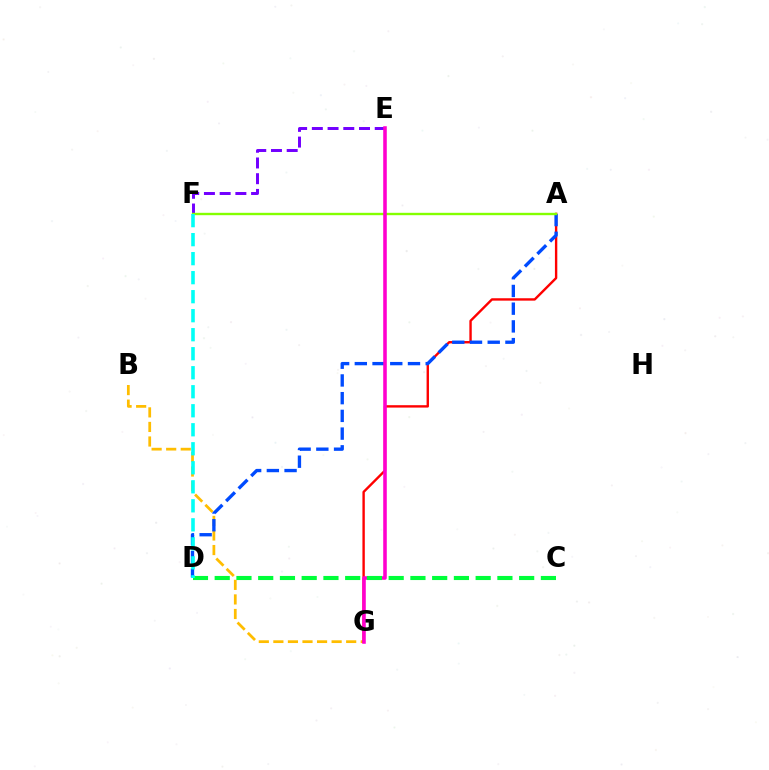{('B', 'G'): [{'color': '#ffbd00', 'line_style': 'dashed', 'thickness': 1.98}], ('A', 'G'): [{'color': '#ff0000', 'line_style': 'solid', 'thickness': 1.72}], ('E', 'F'): [{'color': '#7200ff', 'line_style': 'dashed', 'thickness': 2.14}], ('A', 'D'): [{'color': '#004bff', 'line_style': 'dashed', 'thickness': 2.41}], ('A', 'F'): [{'color': '#84ff00', 'line_style': 'solid', 'thickness': 1.71}], ('E', 'G'): [{'color': '#ff00cf', 'line_style': 'solid', 'thickness': 2.57}], ('C', 'D'): [{'color': '#00ff39', 'line_style': 'dashed', 'thickness': 2.95}], ('D', 'F'): [{'color': '#00fff6', 'line_style': 'dashed', 'thickness': 2.58}]}